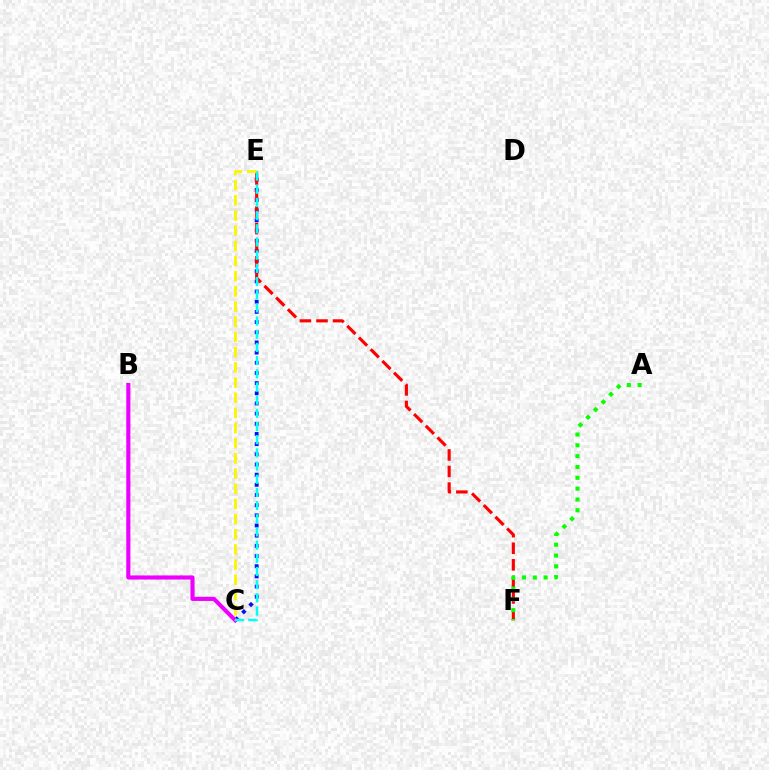{('C', 'E'): [{'color': '#0010ff', 'line_style': 'dotted', 'thickness': 2.76}, {'color': '#fcf500', 'line_style': 'dashed', 'thickness': 2.06}, {'color': '#00fff6', 'line_style': 'dashed', 'thickness': 1.79}], ('E', 'F'): [{'color': '#ff0000', 'line_style': 'dashed', 'thickness': 2.25}], ('B', 'C'): [{'color': '#ee00ff', 'line_style': 'solid', 'thickness': 2.97}], ('A', 'F'): [{'color': '#08ff00', 'line_style': 'dotted', 'thickness': 2.94}]}